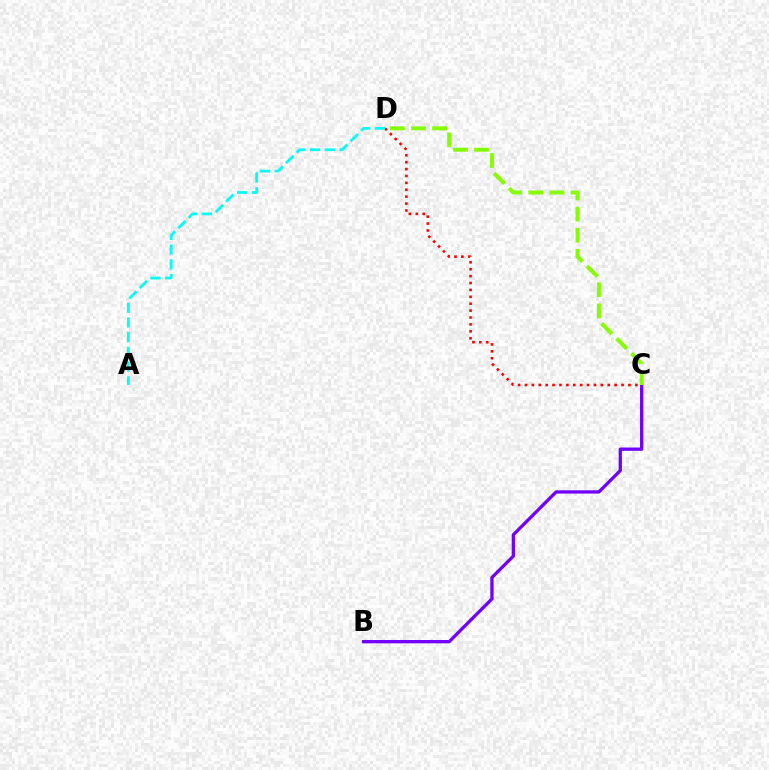{('B', 'C'): [{'color': '#7200ff', 'line_style': 'solid', 'thickness': 2.37}], ('C', 'D'): [{'color': '#ff0000', 'line_style': 'dotted', 'thickness': 1.87}, {'color': '#84ff00', 'line_style': 'dashed', 'thickness': 2.87}], ('A', 'D'): [{'color': '#00fff6', 'line_style': 'dashed', 'thickness': 2.0}]}